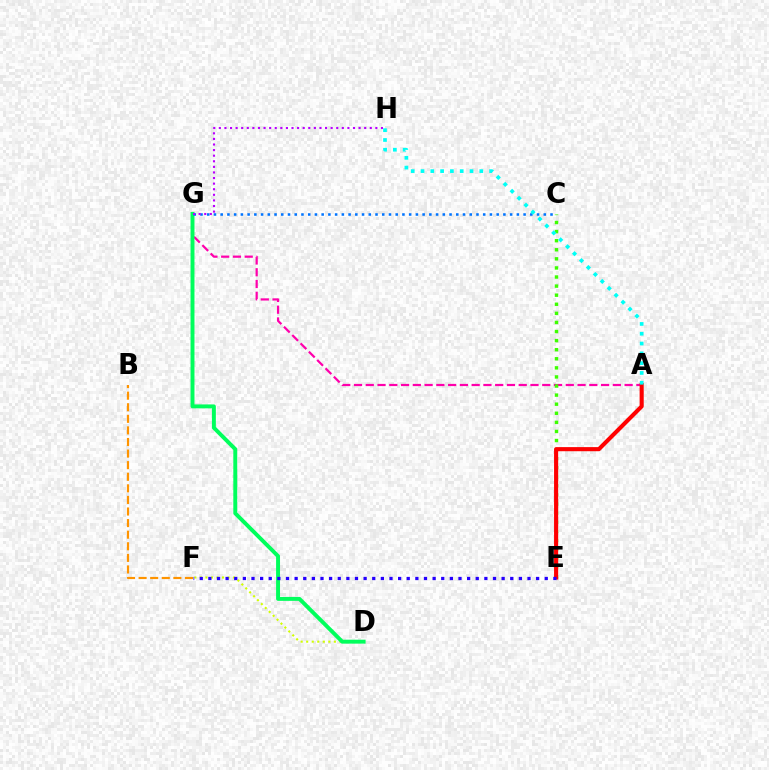{('D', 'F'): [{'color': '#d1ff00', 'line_style': 'dotted', 'thickness': 1.5}], ('A', 'G'): [{'color': '#ff00ac', 'line_style': 'dashed', 'thickness': 1.6}], ('B', 'F'): [{'color': '#ff9400', 'line_style': 'dashed', 'thickness': 1.57}], ('D', 'G'): [{'color': '#00ff5c', 'line_style': 'solid', 'thickness': 2.83}], ('C', 'G'): [{'color': '#0074ff', 'line_style': 'dotted', 'thickness': 1.83}], ('C', 'E'): [{'color': '#3dff00', 'line_style': 'dotted', 'thickness': 2.47}], ('A', 'E'): [{'color': '#ff0000', 'line_style': 'solid', 'thickness': 2.95}], ('E', 'F'): [{'color': '#2500ff', 'line_style': 'dotted', 'thickness': 2.34}], ('A', 'H'): [{'color': '#00fff6', 'line_style': 'dotted', 'thickness': 2.66}], ('G', 'H'): [{'color': '#b900ff', 'line_style': 'dotted', 'thickness': 1.52}]}